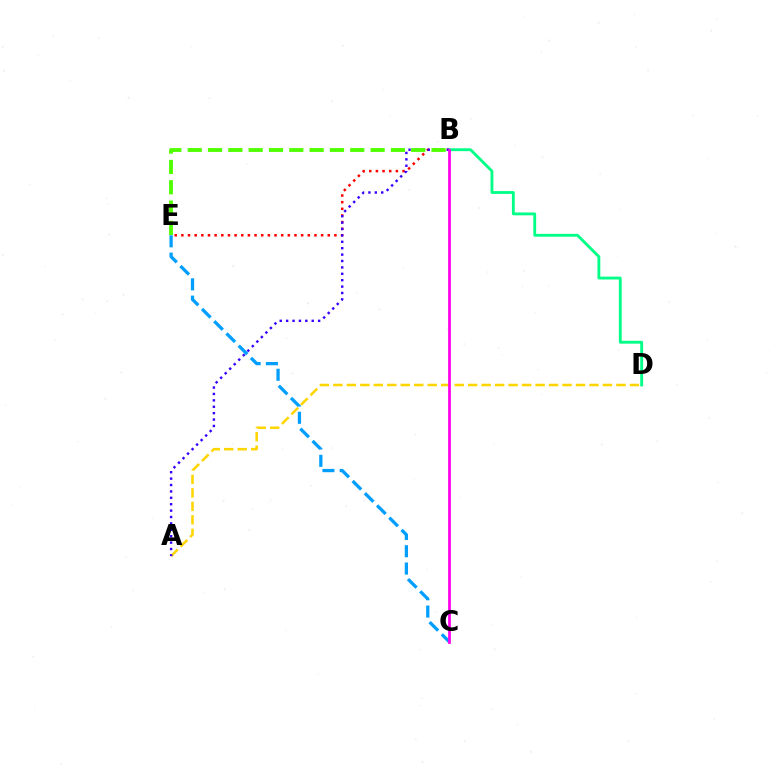{('A', 'D'): [{'color': '#ffd500', 'line_style': 'dashed', 'thickness': 1.83}], ('B', 'E'): [{'color': '#ff0000', 'line_style': 'dotted', 'thickness': 1.81}, {'color': '#4fff00', 'line_style': 'dashed', 'thickness': 2.76}], ('B', 'D'): [{'color': '#00ff86', 'line_style': 'solid', 'thickness': 2.05}], ('A', 'B'): [{'color': '#3700ff', 'line_style': 'dotted', 'thickness': 1.74}], ('C', 'E'): [{'color': '#009eff', 'line_style': 'dashed', 'thickness': 2.35}], ('B', 'C'): [{'color': '#ff00ed', 'line_style': 'solid', 'thickness': 1.99}]}